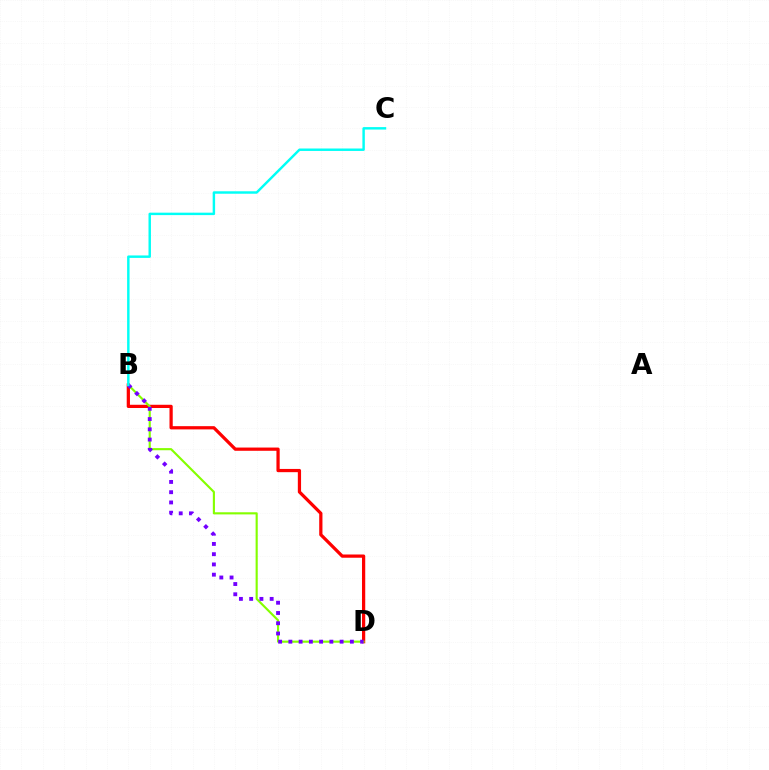{('B', 'D'): [{'color': '#ff0000', 'line_style': 'solid', 'thickness': 2.33}, {'color': '#84ff00', 'line_style': 'solid', 'thickness': 1.54}, {'color': '#7200ff', 'line_style': 'dotted', 'thickness': 2.78}], ('B', 'C'): [{'color': '#00fff6', 'line_style': 'solid', 'thickness': 1.76}]}